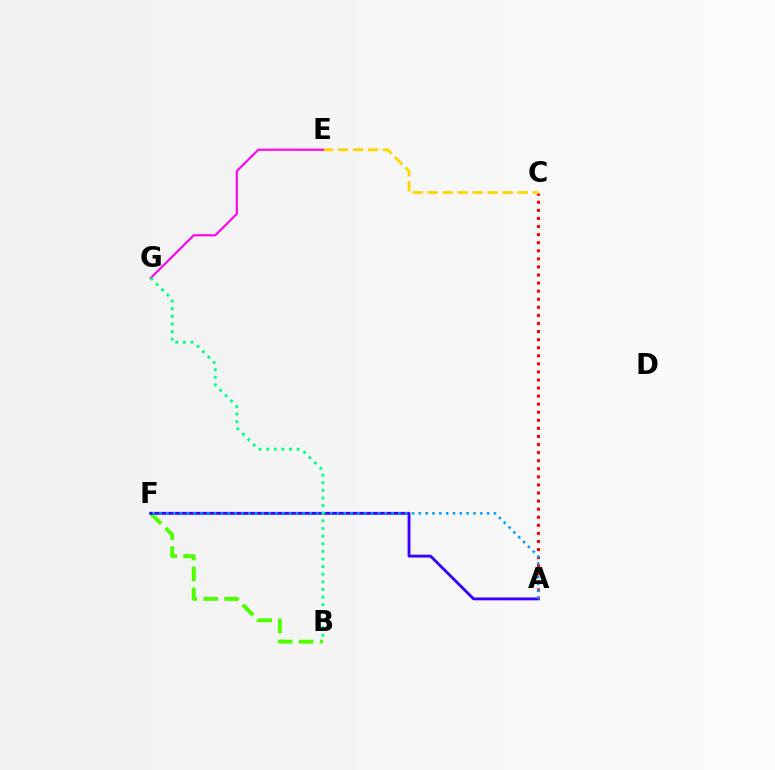{('A', 'C'): [{'color': '#ff0000', 'line_style': 'dotted', 'thickness': 2.19}], ('B', 'F'): [{'color': '#4fff00', 'line_style': 'dashed', 'thickness': 2.84}], ('C', 'E'): [{'color': '#ffd500', 'line_style': 'dashed', 'thickness': 2.04}], ('A', 'F'): [{'color': '#3700ff', 'line_style': 'solid', 'thickness': 2.06}, {'color': '#009eff', 'line_style': 'dotted', 'thickness': 1.85}], ('E', 'G'): [{'color': '#ff00ed', 'line_style': 'solid', 'thickness': 1.53}], ('B', 'G'): [{'color': '#00ff86', 'line_style': 'dotted', 'thickness': 2.07}]}